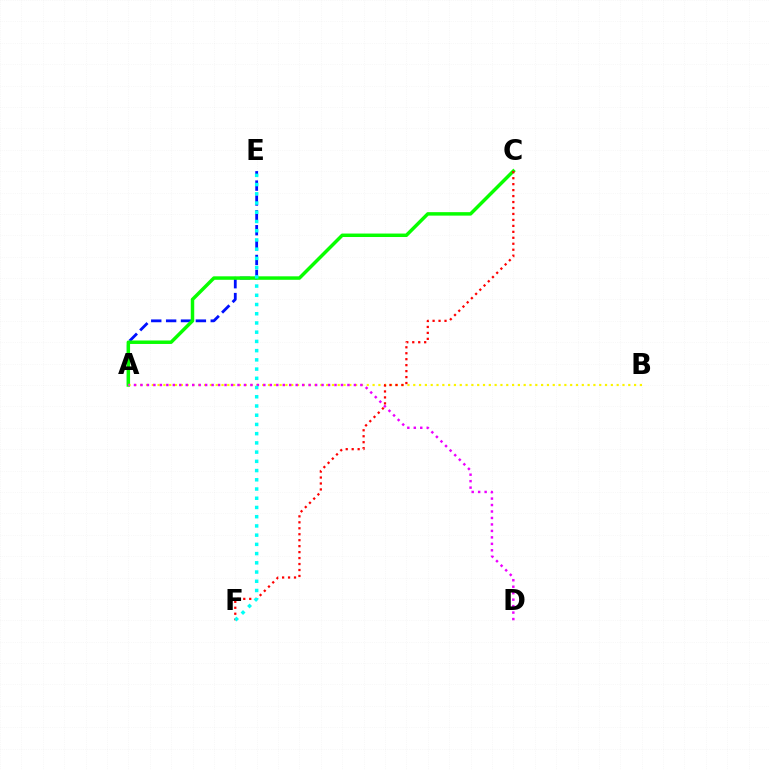{('A', 'E'): [{'color': '#0010ff', 'line_style': 'dashed', 'thickness': 2.02}], ('A', 'C'): [{'color': '#08ff00', 'line_style': 'solid', 'thickness': 2.5}], ('A', 'B'): [{'color': '#fcf500', 'line_style': 'dotted', 'thickness': 1.58}], ('C', 'F'): [{'color': '#ff0000', 'line_style': 'dotted', 'thickness': 1.62}], ('A', 'D'): [{'color': '#ee00ff', 'line_style': 'dotted', 'thickness': 1.76}], ('E', 'F'): [{'color': '#00fff6', 'line_style': 'dotted', 'thickness': 2.51}]}